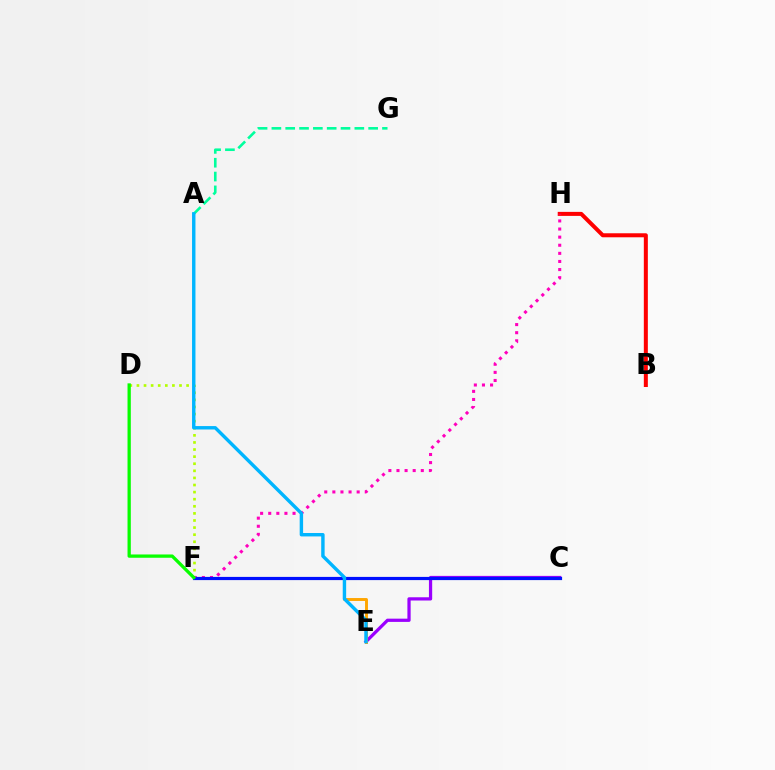{('B', 'H'): [{'color': '#ff0000', 'line_style': 'solid', 'thickness': 2.89}], ('A', 'G'): [{'color': '#00ff9d', 'line_style': 'dashed', 'thickness': 1.88}], ('D', 'F'): [{'color': '#b3ff00', 'line_style': 'dotted', 'thickness': 1.93}, {'color': '#08ff00', 'line_style': 'solid', 'thickness': 2.37}], ('F', 'H'): [{'color': '#ff00bd', 'line_style': 'dotted', 'thickness': 2.2}], ('C', 'E'): [{'color': '#9b00ff', 'line_style': 'solid', 'thickness': 2.33}], ('E', 'F'): [{'color': '#ffa500', 'line_style': 'solid', 'thickness': 2.1}], ('C', 'F'): [{'color': '#0010ff', 'line_style': 'solid', 'thickness': 2.3}], ('A', 'E'): [{'color': '#00b5ff', 'line_style': 'solid', 'thickness': 2.46}]}